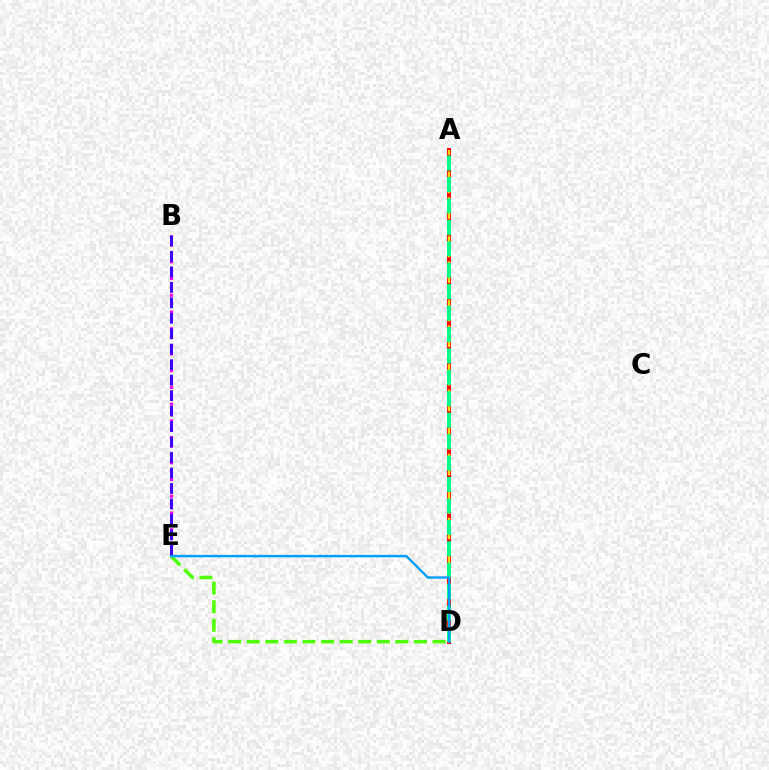{('A', 'D'): [{'color': '#ff0000', 'line_style': 'solid', 'thickness': 2.87}, {'color': '#ffd500', 'line_style': 'dashed', 'thickness': 1.74}, {'color': '#00ff86', 'line_style': 'dashed', 'thickness': 2.91}], ('D', 'E'): [{'color': '#4fff00', 'line_style': 'dashed', 'thickness': 2.52}, {'color': '#009eff', 'line_style': 'solid', 'thickness': 1.72}], ('B', 'E'): [{'color': '#ff00ed', 'line_style': 'dotted', 'thickness': 2.28}, {'color': '#3700ff', 'line_style': 'dashed', 'thickness': 2.1}]}